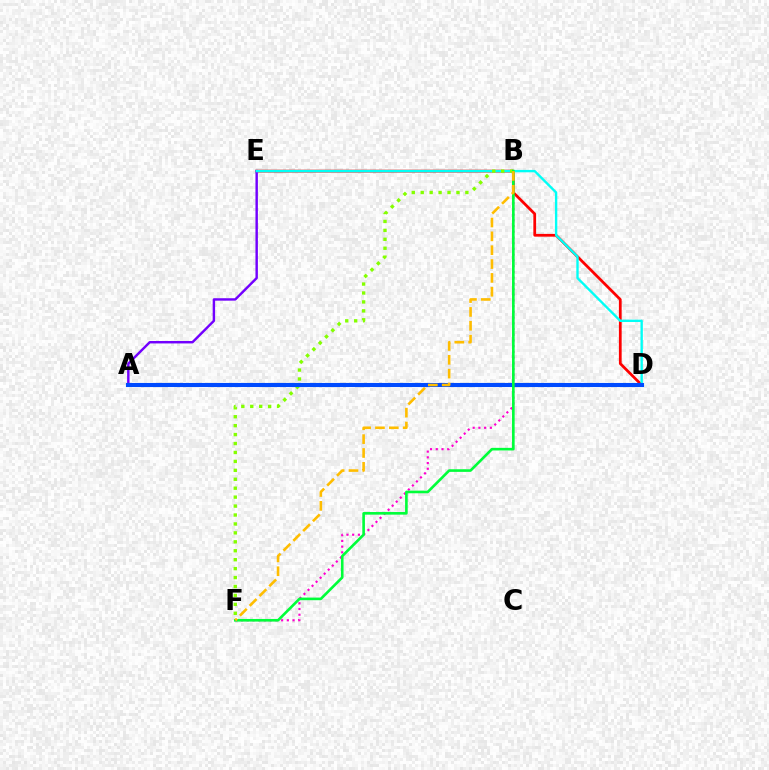{('D', 'E'): [{'color': '#ff0000', 'line_style': 'solid', 'thickness': 1.99}, {'color': '#00fff6', 'line_style': 'solid', 'thickness': 1.7}], ('B', 'F'): [{'color': '#ff00cf', 'line_style': 'dotted', 'thickness': 1.55}, {'color': '#84ff00', 'line_style': 'dotted', 'thickness': 2.43}, {'color': '#00ff39', 'line_style': 'solid', 'thickness': 1.89}, {'color': '#ffbd00', 'line_style': 'dashed', 'thickness': 1.88}], ('A', 'E'): [{'color': '#7200ff', 'line_style': 'solid', 'thickness': 1.75}], ('A', 'D'): [{'color': '#004bff', 'line_style': 'solid', 'thickness': 2.95}]}